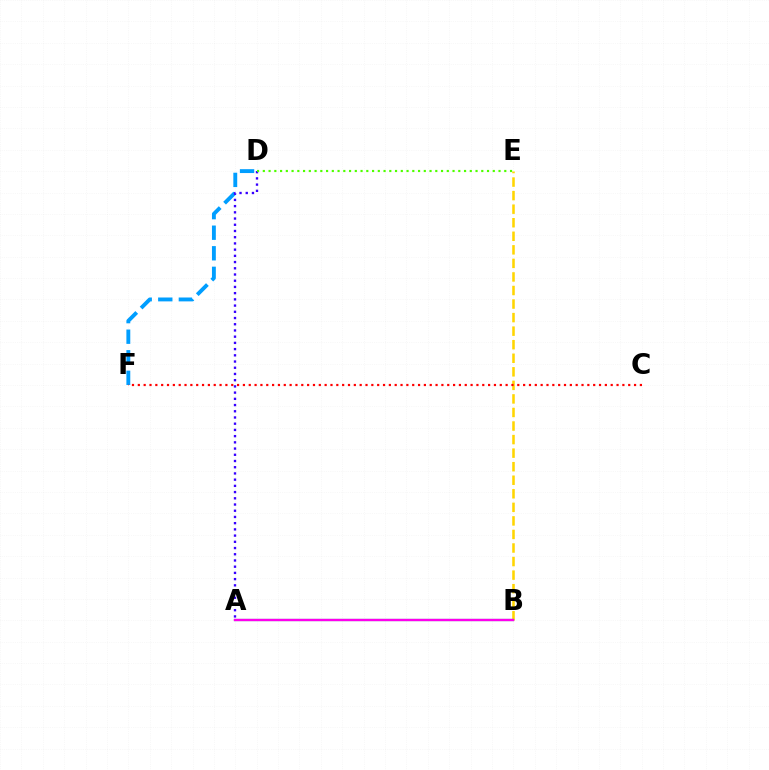{('B', 'E'): [{'color': '#ffd500', 'line_style': 'dashed', 'thickness': 1.84}], ('D', 'F'): [{'color': '#009eff', 'line_style': 'dashed', 'thickness': 2.79}], ('A', 'B'): [{'color': '#00ff86', 'line_style': 'solid', 'thickness': 1.58}, {'color': '#ff00ed', 'line_style': 'solid', 'thickness': 1.71}], ('C', 'F'): [{'color': '#ff0000', 'line_style': 'dotted', 'thickness': 1.59}], ('A', 'D'): [{'color': '#3700ff', 'line_style': 'dotted', 'thickness': 1.69}], ('D', 'E'): [{'color': '#4fff00', 'line_style': 'dotted', 'thickness': 1.56}]}